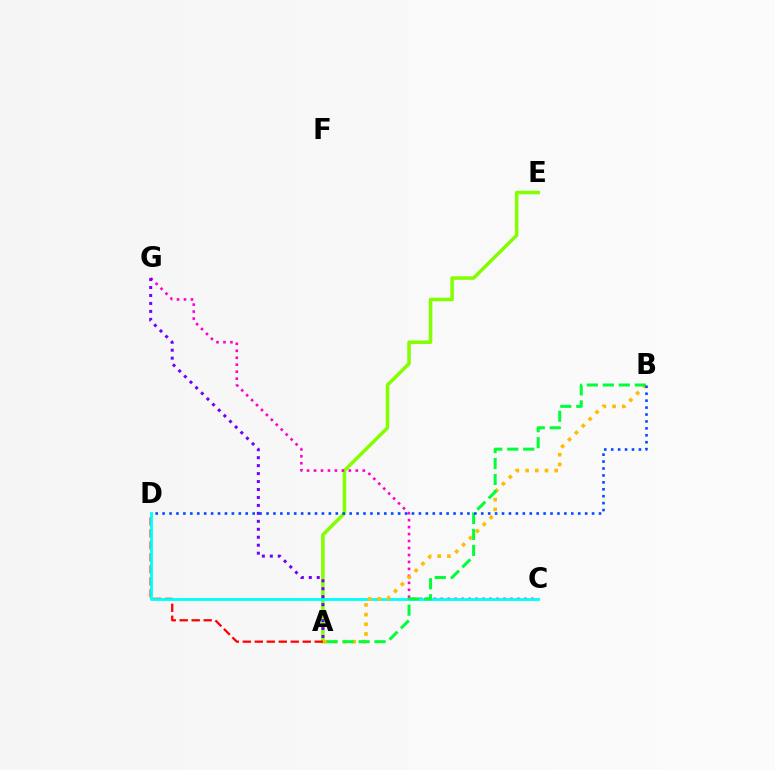{('A', 'E'): [{'color': '#84ff00', 'line_style': 'solid', 'thickness': 2.54}], ('C', 'G'): [{'color': '#ff00cf', 'line_style': 'dotted', 'thickness': 1.89}], ('A', 'D'): [{'color': '#ff0000', 'line_style': 'dashed', 'thickness': 1.63}], ('C', 'D'): [{'color': '#00fff6', 'line_style': 'solid', 'thickness': 2.02}], ('A', 'G'): [{'color': '#7200ff', 'line_style': 'dotted', 'thickness': 2.16}], ('A', 'B'): [{'color': '#ffbd00', 'line_style': 'dotted', 'thickness': 2.63}, {'color': '#00ff39', 'line_style': 'dashed', 'thickness': 2.17}], ('B', 'D'): [{'color': '#004bff', 'line_style': 'dotted', 'thickness': 1.88}]}